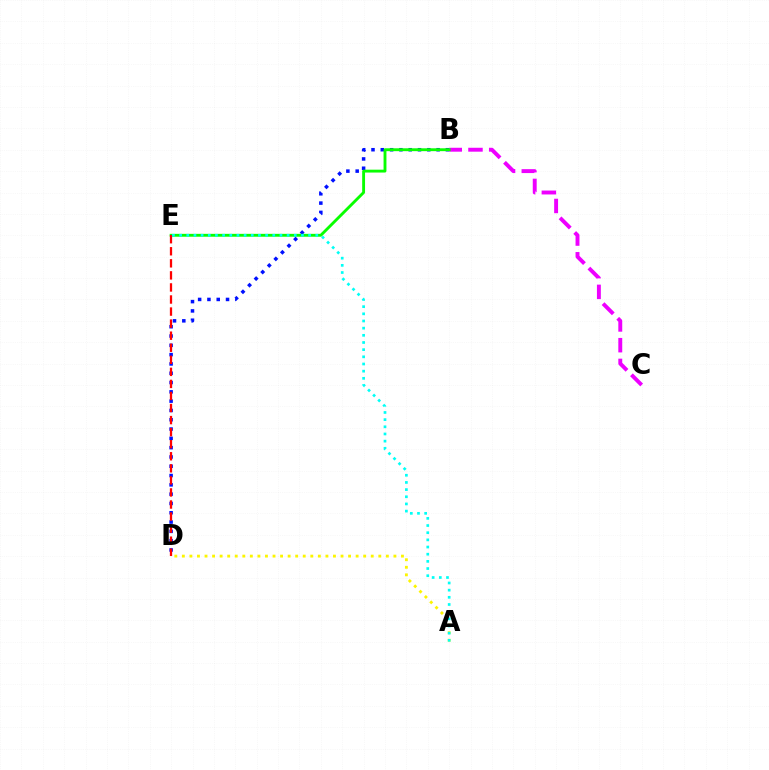{('B', 'C'): [{'color': '#ee00ff', 'line_style': 'dashed', 'thickness': 2.82}], ('B', 'D'): [{'color': '#0010ff', 'line_style': 'dotted', 'thickness': 2.53}], ('B', 'E'): [{'color': '#08ff00', 'line_style': 'solid', 'thickness': 2.07}], ('D', 'E'): [{'color': '#ff0000', 'line_style': 'dashed', 'thickness': 1.64}], ('A', 'D'): [{'color': '#fcf500', 'line_style': 'dotted', 'thickness': 2.05}], ('A', 'E'): [{'color': '#00fff6', 'line_style': 'dotted', 'thickness': 1.95}]}